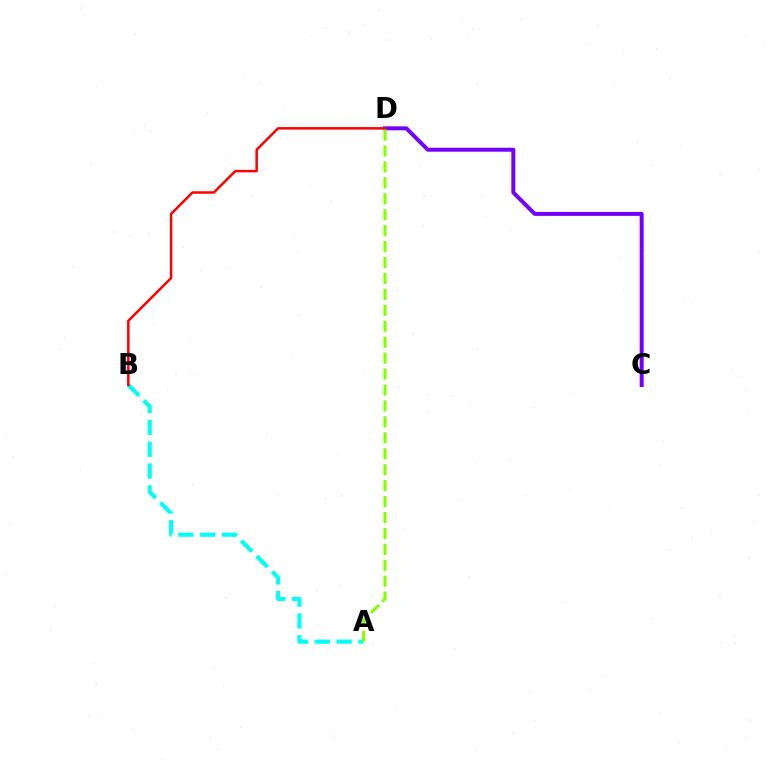{('C', 'D'): [{'color': '#7200ff', 'line_style': 'solid', 'thickness': 2.86}], ('A', 'B'): [{'color': '#00fff6', 'line_style': 'dashed', 'thickness': 2.97}], ('B', 'D'): [{'color': '#ff0000', 'line_style': 'solid', 'thickness': 1.79}], ('A', 'D'): [{'color': '#84ff00', 'line_style': 'dashed', 'thickness': 2.16}]}